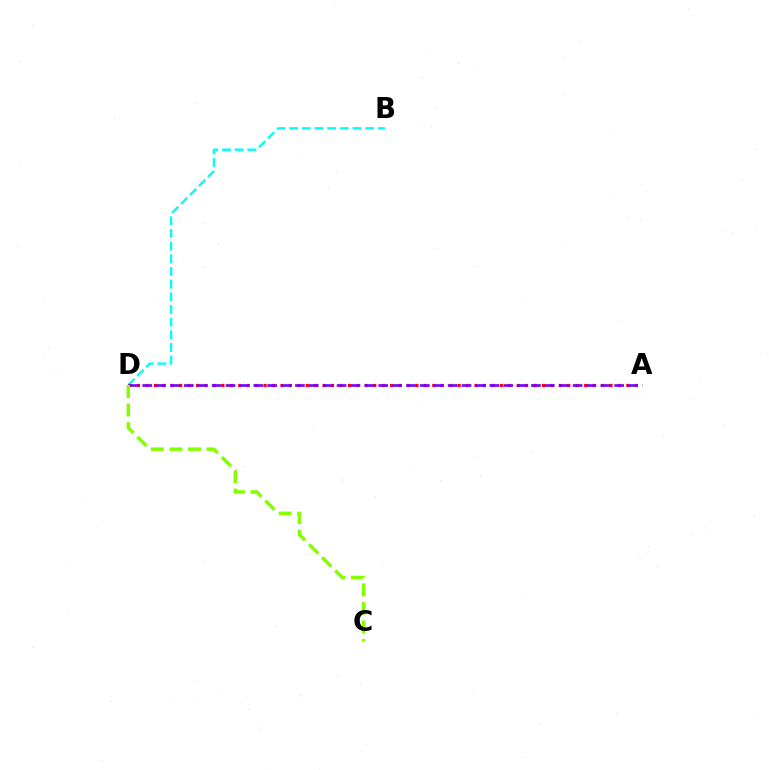{('B', 'D'): [{'color': '#00fff6', 'line_style': 'dashed', 'thickness': 1.72}], ('A', 'D'): [{'color': '#ff0000', 'line_style': 'dotted', 'thickness': 2.29}, {'color': '#7200ff', 'line_style': 'dashed', 'thickness': 1.89}], ('C', 'D'): [{'color': '#84ff00', 'line_style': 'dashed', 'thickness': 2.52}]}